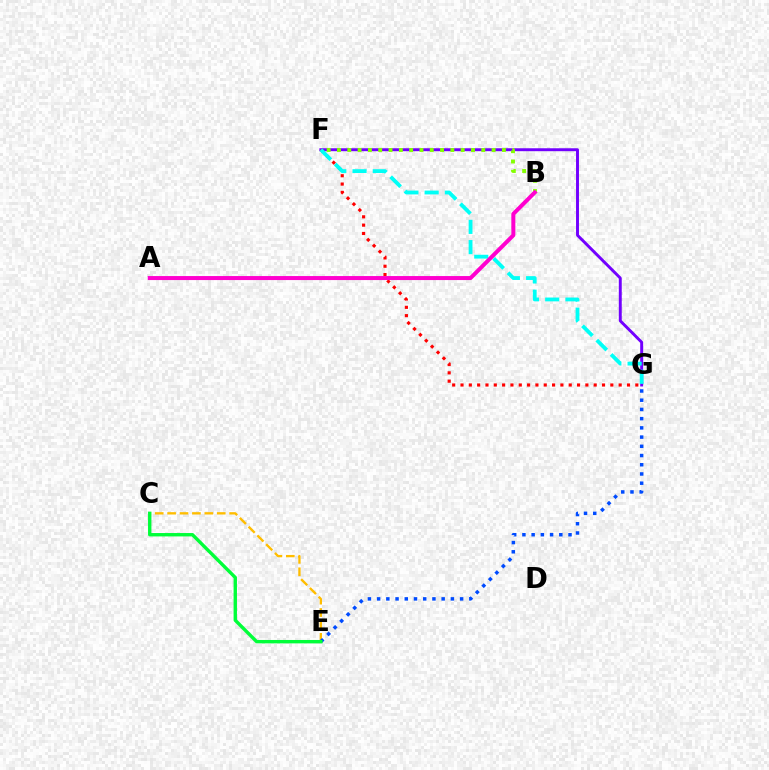{('C', 'E'): [{'color': '#ffbd00', 'line_style': 'dashed', 'thickness': 1.68}, {'color': '#00ff39', 'line_style': 'solid', 'thickness': 2.44}], ('E', 'G'): [{'color': '#004bff', 'line_style': 'dotted', 'thickness': 2.51}], ('F', 'G'): [{'color': '#7200ff', 'line_style': 'solid', 'thickness': 2.11}, {'color': '#ff0000', 'line_style': 'dotted', 'thickness': 2.26}, {'color': '#00fff6', 'line_style': 'dashed', 'thickness': 2.75}], ('B', 'F'): [{'color': '#84ff00', 'line_style': 'dotted', 'thickness': 2.8}], ('A', 'B'): [{'color': '#ff00cf', 'line_style': 'solid', 'thickness': 2.88}]}